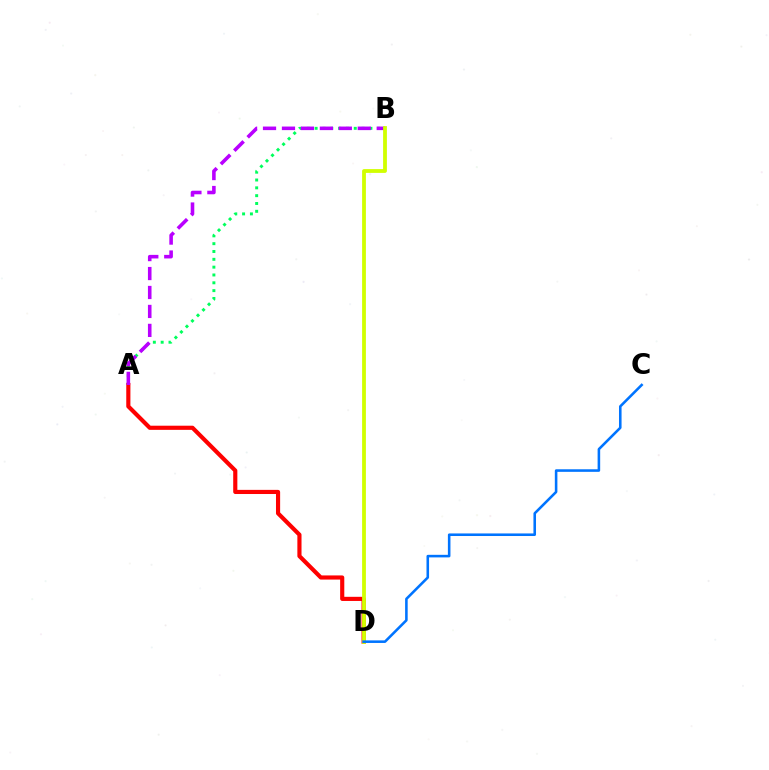{('A', 'D'): [{'color': '#ff0000', 'line_style': 'solid', 'thickness': 2.98}], ('A', 'B'): [{'color': '#00ff5c', 'line_style': 'dotted', 'thickness': 2.13}, {'color': '#b900ff', 'line_style': 'dashed', 'thickness': 2.57}], ('B', 'D'): [{'color': '#d1ff00', 'line_style': 'solid', 'thickness': 2.73}], ('C', 'D'): [{'color': '#0074ff', 'line_style': 'solid', 'thickness': 1.85}]}